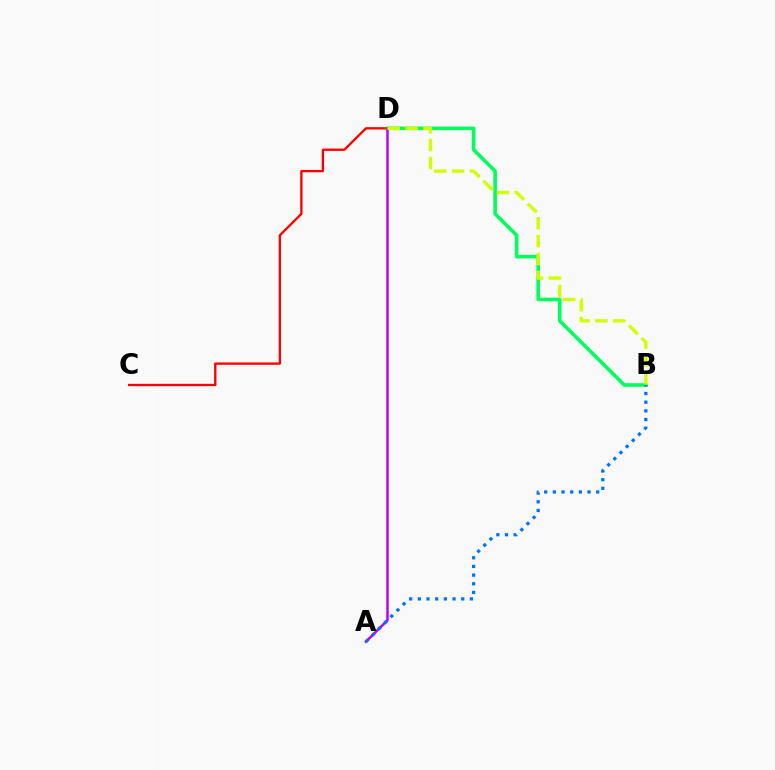{('C', 'D'): [{'color': '#ff0000', 'line_style': 'solid', 'thickness': 1.69}], ('B', 'D'): [{'color': '#00ff5c', 'line_style': 'solid', 'thickness': 2.58}, {'color': '#d1ff00', 'line_style': 'dashed', 'thickness': 2.43}], ('A', 'D'): [{'color': '#b900ff', 'line_style': 'solid', 'thickness': 1.8}], ('A', 'B'): [{'color': '#0074ff', 'line_style': 'dotted', 'thickness': 2.36}]}